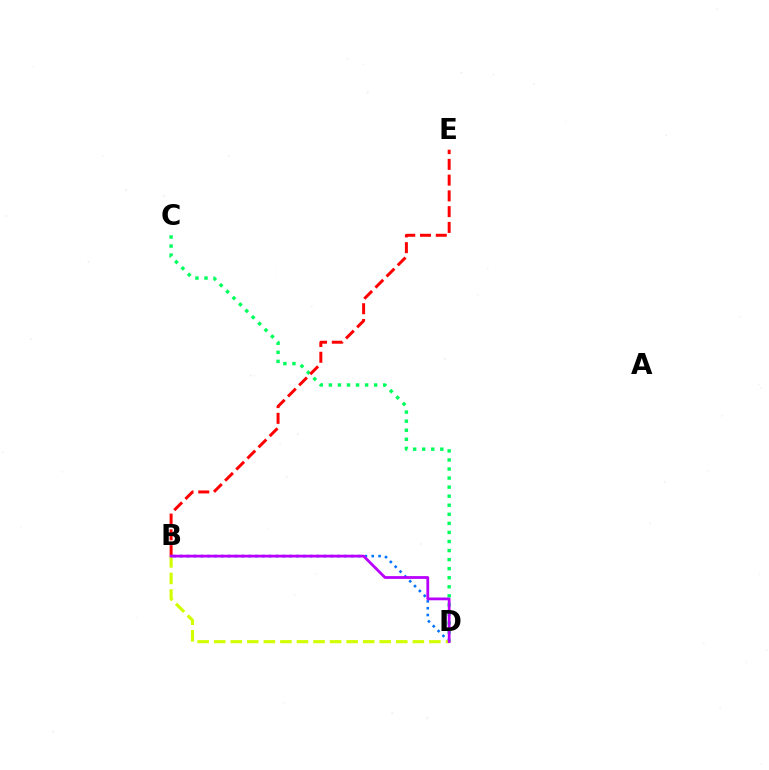{('C', 'D'): [{'color': '#00ff5c', 'line_style': 'dotted', 'thickness': 2.46}], ('B', 'D'): [{'color': '#0074ff', 'line_style': 'dotted', 'thickness': 1.86}, {'color': '#d1ff00', 'line_style': 'dashed', 'thickness': 2.25}, {'color': '#b900ff', 'line_style': 'solid', 'thickness': 2.0}], ('B', 'E'): [{'color': '#ff0000', 'line_style': 'dashed', 'thickness': 2.14}]}